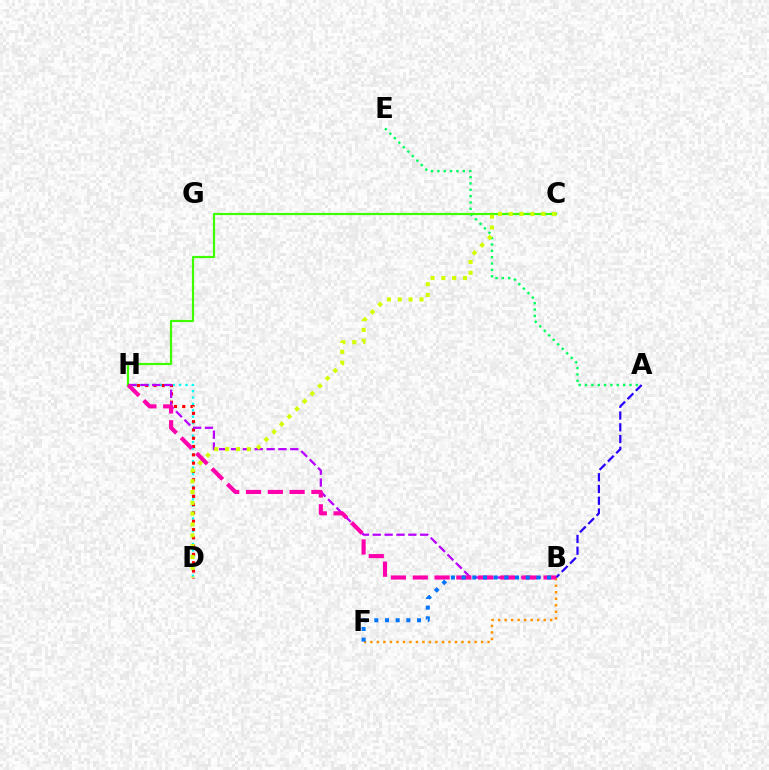{('A', 'E'): [{'color': '#00ff5c', 'line_style': 'dotted', 'thickness': 1.73}], ('D', 'H'): [{'color': '#00fff6', 'line_style': 'dotted', 'thickness': 1.73}, {'color': '#ff0000', 'line_style': 'dotted', 'thickness': 2.25}], ('A', 'B'): [{'color': '#2500ff', 'line_style': 'dashed', 'thickness': 1.6}], ('C', 'H'): [{'color': '#3dff00', 'line_style': 'solid', 'thickness': 1.58}], ('B', 'F'): [{'color': '#ff9400', 'line_style': 'dotted', 'thickness': 1.77}, {'color': '#0074ff', 'line_style': 'dotted', 'thickness': 2.9}], ('B', 'H'): [{'color': '#b900ff', 'line_style': 'dashed', 'thickness': 1.61}, {'color': '#ff00ac', 'line_style': 'dashed', 'thickness': 2.96}], ('C', 'D'): [{'color': '#d1ff00', 'line_style': 'dotted', 'thickness': 2.94}]}